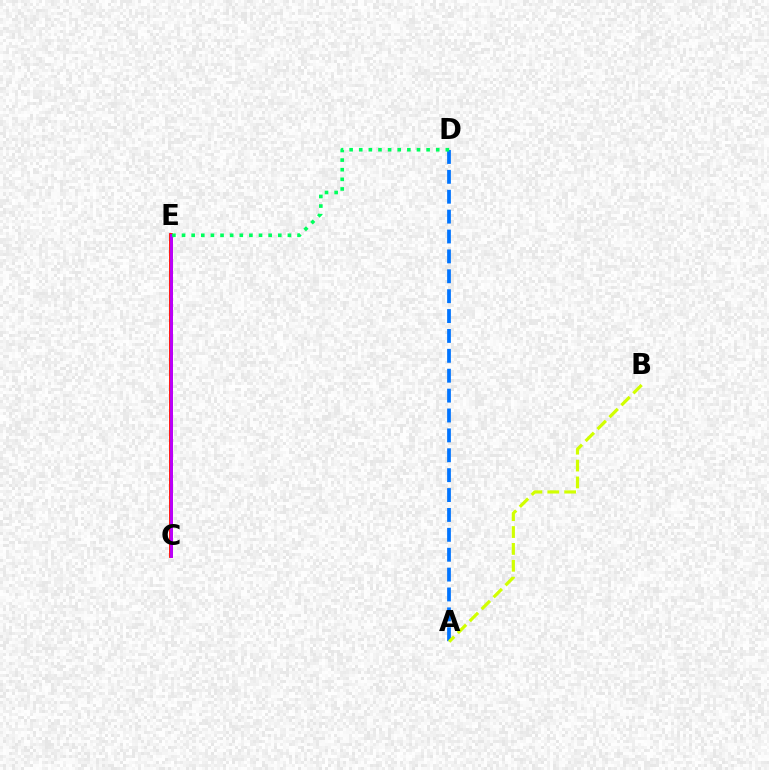{('C', 'E'): [{'color': '#ff0000', 'line_style': 'solid', 'thickness': 2.71}, {'color': '#b900ff', 'line_style': 'solid', 'thickness': 2.08}], ('A', 'D'): [{'color': '#0074ff', 'line_style': 'dashed', 'thickness': 2.7}], ('A', 'B'): [{'color': '#d1ff00', 'line_style': 'dashed', 'thickness': 2.29}], ('D', 'E'): [{'color': '#00ff5c', 'line_style': 'dotted', 'thickness': 2.61}]}